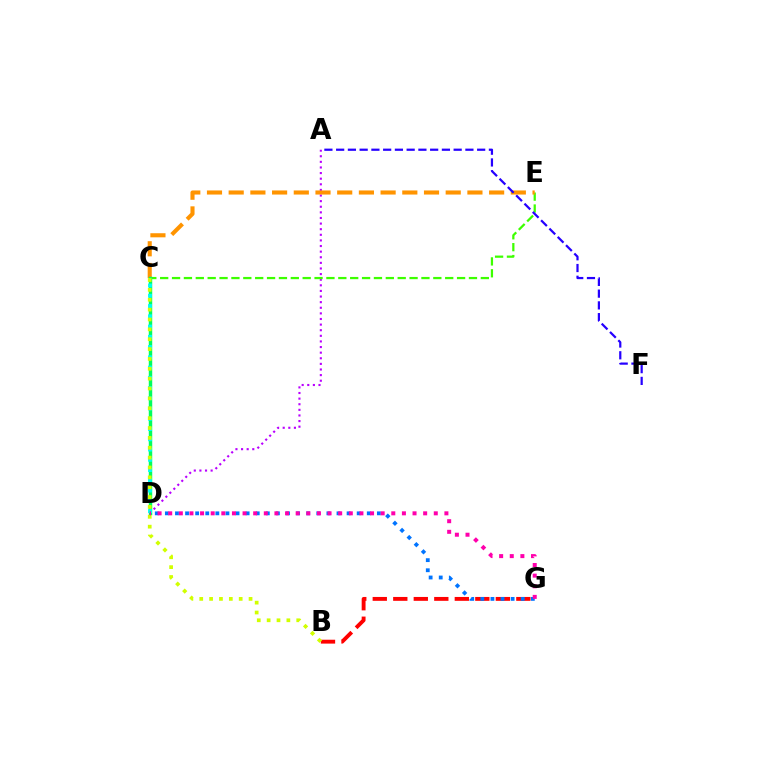{('B', 'G'): [{'color': '#ff0000', 'line_style': 'dashed', 'thickness': 2.79}], ('A', 'D'): [{'color': '#b900ff', 'line_style': 'dotted', 'thickness': 1.52}], ('C', 'E'): [{'color': '#3dff00', 'line_style': 'dashed', 'thickness': 1.61}, {'color': '#ff9400', 'line_style': 'dashed', 'thickness': 2.95}], ('D', 'G'): [{'color': '#0074ff', 'line_style': 'dotted', 'thickness': 2.74}, {'color': '#ff00ac', 'line_style': 'dotted', 'thickness': 2.89}], ('C', 'D'): [{'color': '#00ff5c', 'line_style': 'solid', 'thickness': 2.48}, {'color': '#00fff6', 'line_style': 'dotted', 'thickness': 2.79}], ('A', 'F'): [{'color': '#2500ff', 'line_style': 'dashed', 'thickness': 1.6}], ('B', 'C'): [{'color': '#d1ff00', 'line_style': 'dotted', 'thickness': 2.68}]}